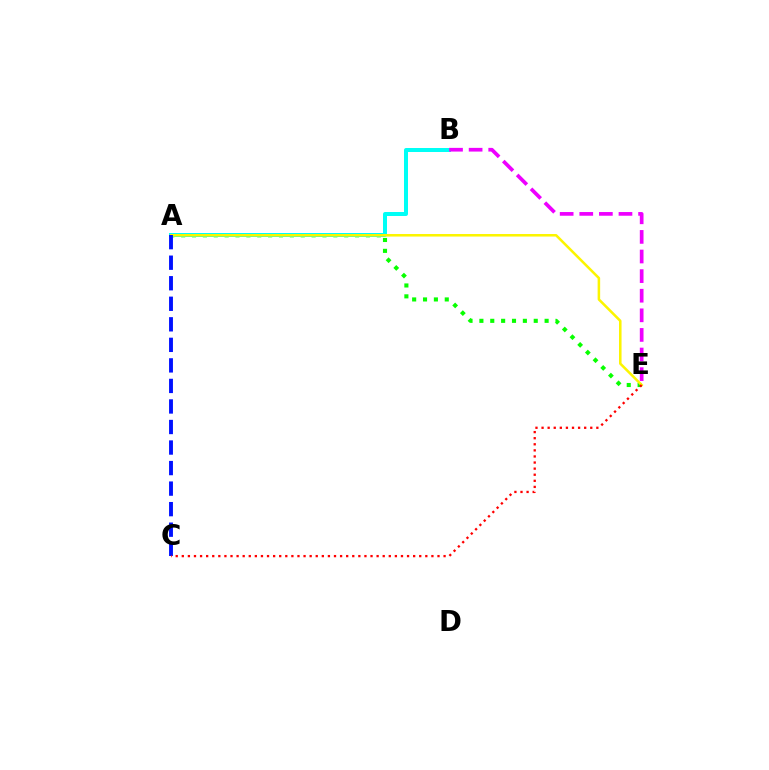{('A', 'E'): [{'color': '#08ff00', 'line_style': 'dotted', 'thickness': 2.95}, {'color': '#fcf500', 'line_style': 'solid', 'thickness': 1.83}], ('A', 'B'): [{'color': '#00fff6', 'line_style': 'solid', 'thickness': 2.87}], ('A', 'C'): [{'color': '#0010ff', 'line_style': 'dashed', 'thickness': 2.79}], ('B', 'E'): [{'color': '#ee00ff', 'line_style': 'dashed', 'thickness': 2.66}], ('C', 'E'): [{'color': '#ff0000', 'line_style': 'dotted', 'thickness': 1.65}]}